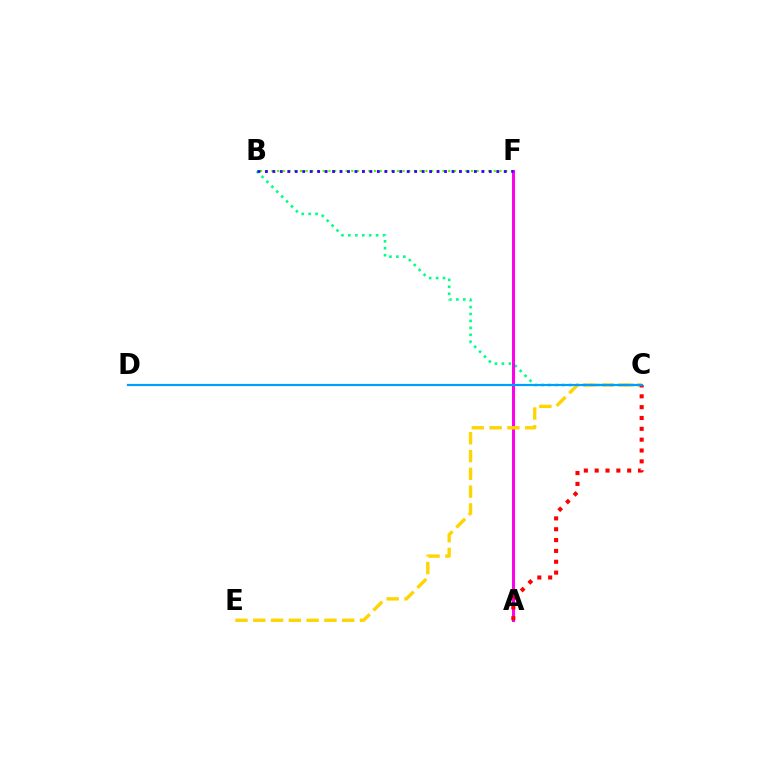{('B', 'C'): [{'color': '#00ff86', 'line_style': 'dotted', 'thickness': 1.89}], ('A', 'F'): [{'color': '#ff00ed', 'line_style': 'solid', 'thickness': 2.18}], ('B', 'F'): [{'color': '#4fff00', 'line_style': 'dotted', 'thickness': 1.55}, {'color': '#3700ff', 'line_style': 'dotted', 'thickness': 2.03}], ('C', 'E'): [{'color': '#ffd500', 'line_style': 'dashed', 'thickness': 2.42}], ('A', 'C'): [{'color': '#ff0000', 'line_style': 'dotted', 'thickness': 2.95}], ('C', 'D'): [{'color': '#009eff', 'line_style': 'solid', 'thickness': 1.6}]}